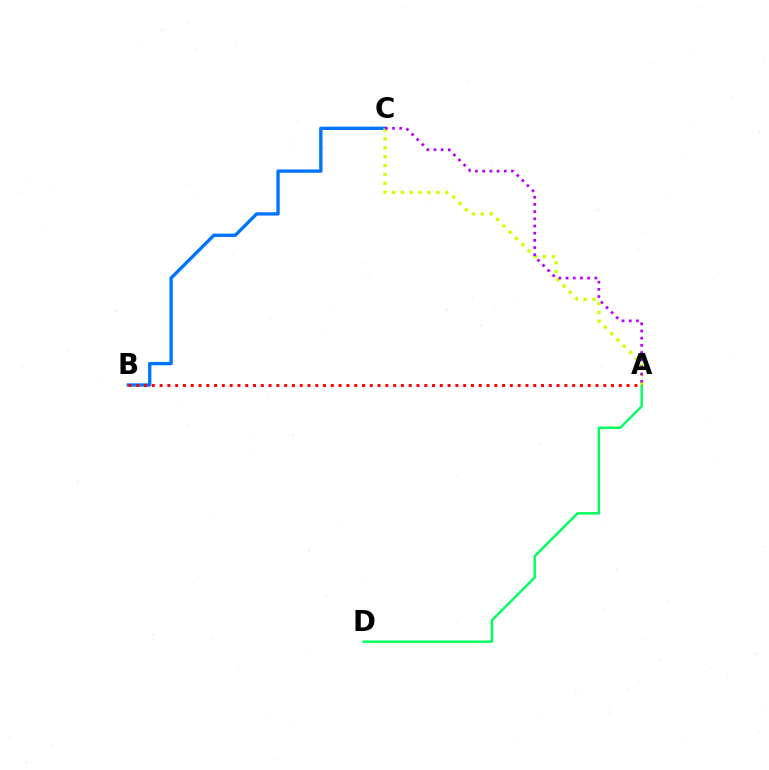{('B', 'C'): [{'color': '#0074ff', 'line_style': 'solid', 'thickness': 2.4}], ('A', 'D'): [{'color': '#00ff5c', 'line_style': 'solid', 'thickness': 1.76}], ('A', 'C'): [{'color': '#d1ff00', 'line_style': 'dotted', 'thickness': 2.41}, {'color': '#b900ff', 'line_style': 'dotted', 'thickness': 1.95}], ('A', 'B'): [{'color': '#ff0000', 'line_style': 'dotted', 'thickness': 2.11}]}